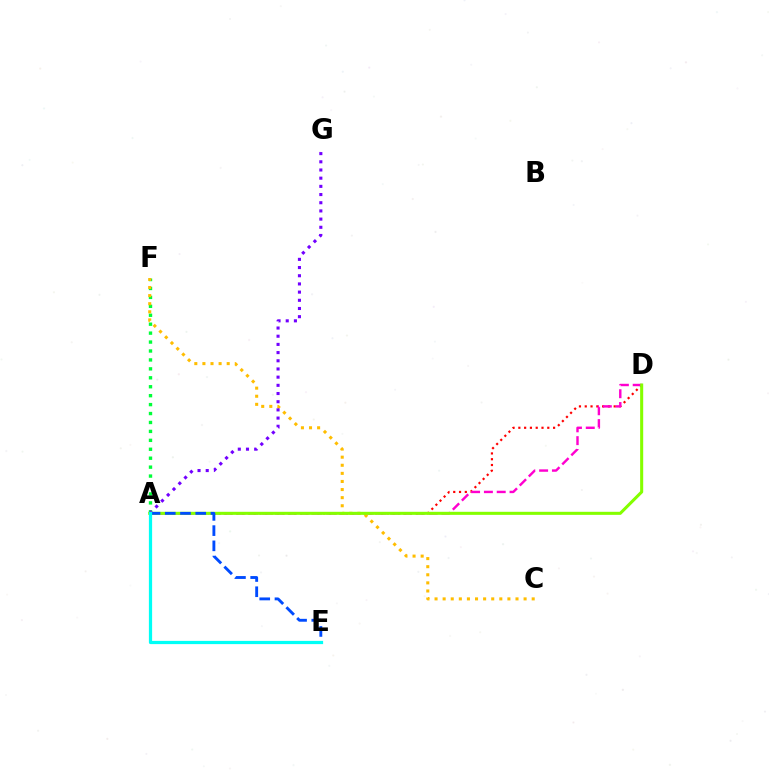{('A', 'D'): [{'color': '#ff0000', 'line_style': 'dotted', 'thickness': 1.57}, {'color': '#ff00cf', 'line_style': 'dashed', 'thickness': 1.74}, {'color': '#84ff00', 'line_style': 'solid', 'thickness': 2.2}], ('A', 'F'): [{'color': '#00ff39', 'line_style': 'dotted', 'thickness': 2.43}], ('C', 'F'): [{'color': '#ffbd00', 'line_style': 'dotted', 'thickness': 2.2}], ('A', 'G'): [{'color': '#7200ff', 'line_style': 'dotted', 'thickness': 2.22}], ('A', 'E'): [{'color': '#004bff', 'line_style': 'dashed', 'thickness': 2.07}, {'color': '#00fff6', 'line_style': 'solid', 'thickness': 2.32}]}